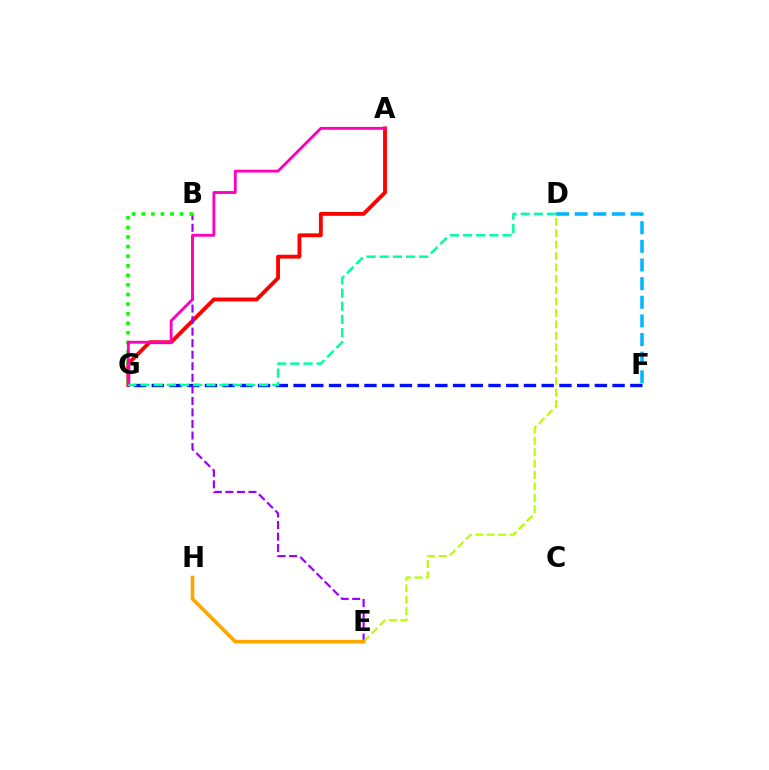{('A', 'G'): [{'color': '#ff0000', 'line_style': 'solid', 'thickness': 2.78}, {'color': '#ff00bd', 'line_style': 'solid', 'thickness': 2.05}], ('F', 'G'): [{'color': '#0010ff', 'line_style': 'dashed', 'thickness': 2.41}], ('B', 'E'): [{'color': '#9b00ff', 'line_style': 'dashed', 'thickness': 1.57}], ('B', 'G'): [{'color': '#08ff00', 'line_style': 'dotted', 'thickness': 2.6}], ('D', 'G'): [{'color': '#00ff9d', 'line_style': 'dashed', 'thickness': 1.79}], ('D', 'F'): [{'color': '#00b5ff', 'line_style': 'dashed', 'thickness': 2.53}], ('D', 'E'): [{'color': '#b3ff00', 'line_style': 'dashed', 'thickness': 1.55}], ('E', 'H'): [{'color': '#ffa500', 'line_style': 'solid', 'thickness': 2.62}]}